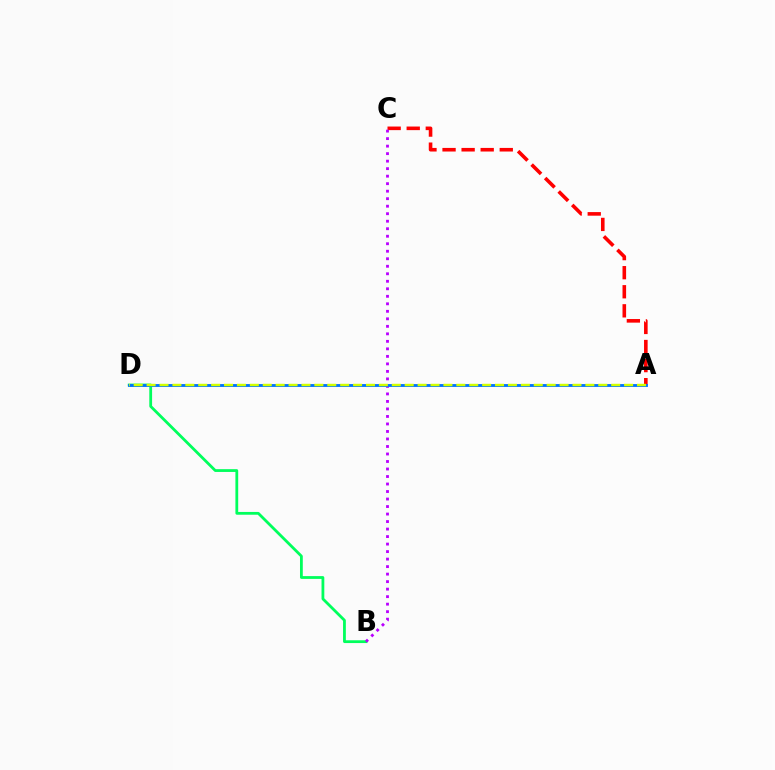{('B', 'D'): [{'color': '#00ff5c', 'line_style': 'solid', 'thickness': 2.01}], ('A', 'C'): [{'color': '#ff0000', 'line_style': 'dashed', 'thickness': 2.59}], ('B', 'C'): [{'color': '#b900ff', 'line_style': 'dotted', 'thickness': 2.04}], ('A', 'D'): [{'color': '#0074ff', 'line_style': 'solid', 'thickness': 2.06}, {'color': '#d1ff00', 'line_style': 'dashed', 'thickness': 1.75}]}